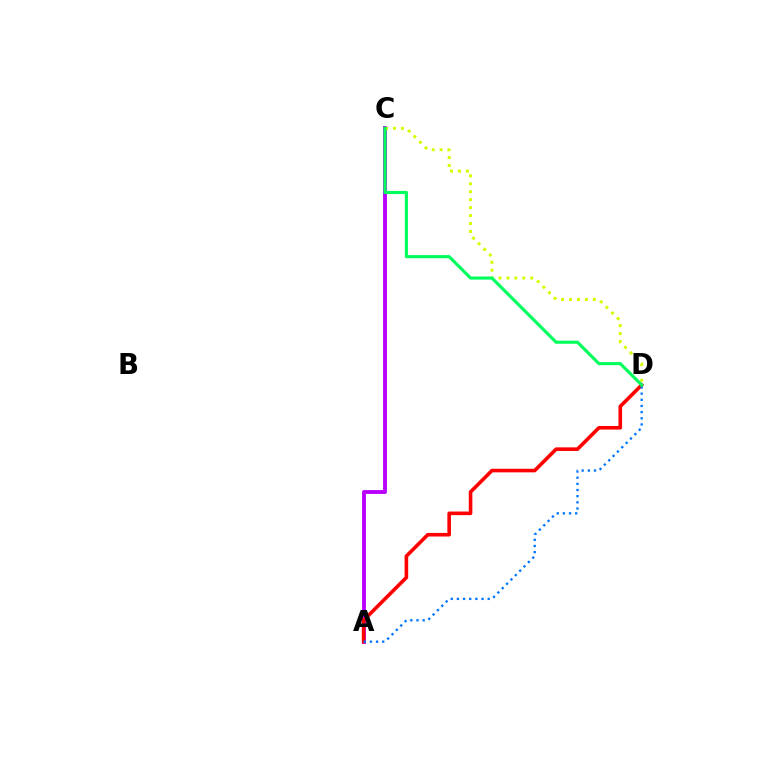{('A', 'C'): [{'color': '#b900ff', 'line_style': 'solid', 'thickness': 2.78}], ('C', 'D'): [{'color': '#d1ff00', 'line_style': 'dotted', 'thickness': 2.16}, {'color': '#00ff5c', 'line_style': 'solid', 'thickness': 2.25}], ('A', 'D'): [{'color': '#ff0000', 'line_style': 'solid', 'thickness': 2.59}, {'color': '#0074ff', 'line_style': 'dotted', 'thickness': 1.67}]}